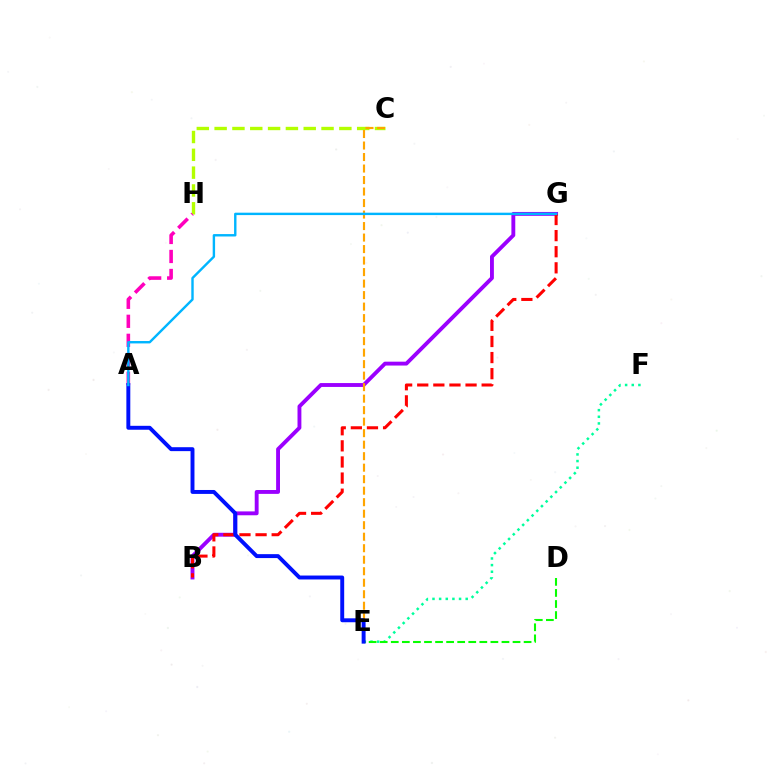{('B', 'G'): [{'color': '#9b00ff', 'line_style': 'solid', 'thickness': 2.79}, {'color': '#ff0000', 'line_style': 'dashed', 'thickness': 2.19}], ('E', 'F'): [{'color': '#00ff9d', 'line_style': 'dotted', 'thickness': 1.8}], ('C', 'H'): [{'color': '#b3ff00', 'line_style': 'dashed', 'thickness': 2.42}], ('C', 'E'): [{'color': '#ffa500', 'line_style': 'dashed', 'thickness': 1.56}], ('D', 'E'): [{'color': '#08ff00', 'line_style': 'dashed', 'thickness': 1.5}], ('A', 'H'): [{'color': '#ff00bd', 'line_style': 'dashed', 'thickness': 2.58}], ('A', 'E'): [{'color': '#0010ff', 'line_style': 'solid', 'thickness': 2.83}], ('A', 'G'): [{'color': '#00b5ff', 'line_style': 'solid', 'thickness': 1.73}]}